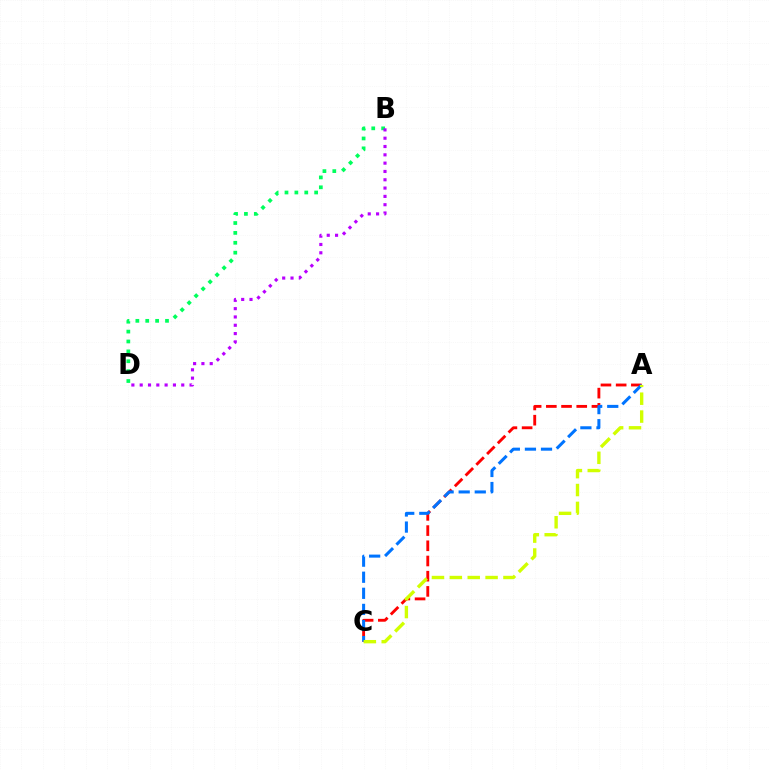{('B', 'D'): [{'color': '#00ff5c', 'line_style': 'dotted', 'thickness': 2.69}, {'color': '#b900ff', 'line_style': 'dotted', 'thickness': 2.26}], ('A', 'C'): [{'color': '#ff0000', 'line_style': 'dashed', 'thickness': 2.07}, {'color': '#0074ff', 'line_style': 'dashed', 'thickness': 2.18}, {'color': '#d1ff00', 'line_style': 'dashed', 'thickness': 2.43}]}